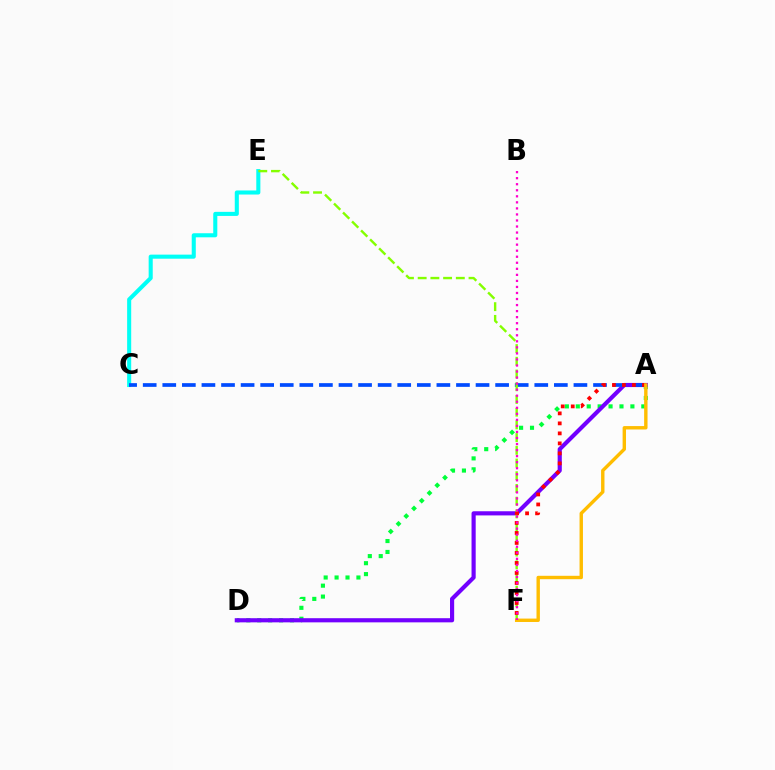{('C', 'E'): [{'color': '#00fff6', 'line_style': 'solid', 'thickness': 2.93}], ('A', 'D'): [{'color': '#00ff39', 'line_style': 'dotted', 'thickness': 2.97}, {'color': '#7200ff', 'line_style': 'solid', 'thickness': 2.99}], ('A', 'C'): [{'color': '#004bff', 'line_style': 'dashed', 'thickness': 2.66}], ('E', 'F'): [{'color': '#84ff00', 'line_style': 'dashed', 'thickness': 1.73}], ('A', 'F'): [{'color': '#ff0000', 'line_style': 'dotted', 'thickness': 2.72}, {'color': '#ffbd00', 'line_style': 'solid', 'thickness': 2.45}], ('B', 'F'): [{'color': '#ff00cf', 'line_style': 'dotted', 'thickness': 1.64}]}